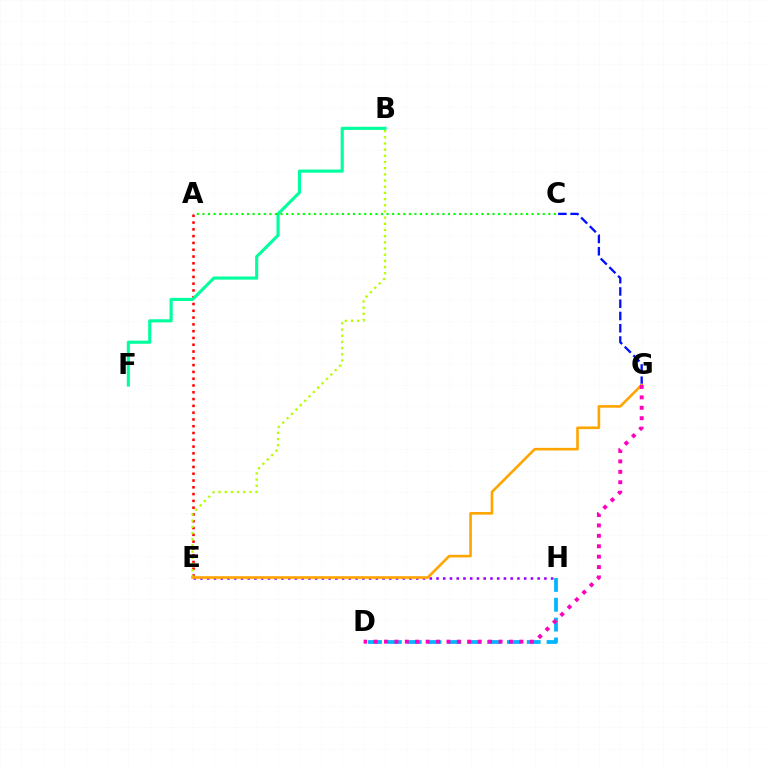{('D', 'H'): [{'color': '#00b5ff', 'line_style': 'dashed', 'thickness': 2.7}], ('A', 'E'): [{'color': '#ff0000', 'line_style': 'dotted', 'thickness': 1.84}], ('B', 'E'): [{'color': '#b3ff00', 'line_style': 'dotted', 'thickness': 1.68}], ('B', 'F'): [{'color': '#00ff9d', 'line_style': 'solid', 'thickness': 2.24}], ('C', 'G'): [{'color': '#0010ff', 'line_style': 'dashed', 'thickness': 1.67}], ('E', 'H'): [{'color': '#9b00ff', 'line_style': 'dotted', 'thickness': 1.83}], ('E', 'G'): [{'color': '#ffa500', 'line_style': 'solid', 'thickness': 1.89}], ('A', 'C'): [{'color': '#08ff00', 'line_style': 'dotted', 'thickness': 1.52}], ('D', 'G'): [{'color': '#ff00bd', 'line_style': 'dotted', 'thickness': 2.83}]}